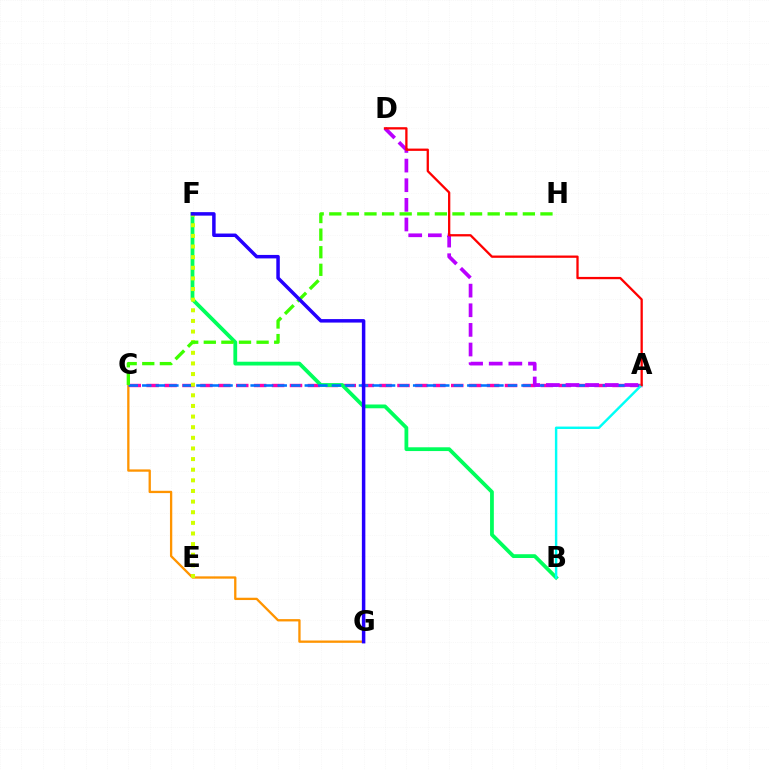{('A', 'C'): [{'color': '#ff00ac', 'line_style': 'dashed', 'thickness': 2.43}, {'color': '#0074ff', 'line_style': 'dashed', 'thickness': 1.84}], ('B', 'F'): [{'color': '#00ff5c', 'line_style': 'solid', 'thickness': 2.72}], ('A', 'B'): [{'color': '#00fff6', 'line_style': 'solid', 'thickness': 1.75}], ('C', 'G'): [{'color': '#ff9400', 'line_style': 'solid', 'thickness': 1.66}], ('E', 'F'): [{'color': '#d1ff00', 'line_style': 'dotted', 'thickness': 2.89}], ('A', 'D'): [{'color': '#b900ff', 'line_style': 'dashed', 'thickness': 2.67}, {'color': '#ff0000', 'line_style': 'solid', 'thickness': 1.65}], ('C', 'H'): [{'color': '#3dff00', 'line_style': 'dashed', 'thickness': 2.39}], ('F', 'G'): [{'color': '#2500ff', 'line_style': 'solid', 'thickness': 2.51}]}